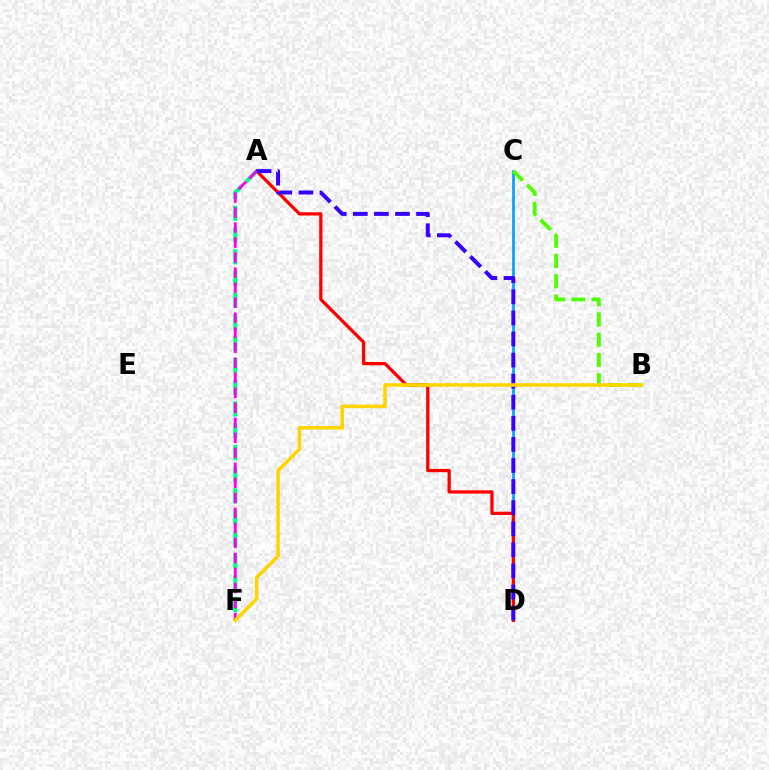{('C', 'D'): [{'color': '#009eff', 'line_style': 'solid', 'thickness': 1.89}], ('A', 'D'): [{'color': '#ff0000', 'line_style': 'solid', 'thickness': 2.35}, {'color': '#3700ff', 'line_style': 'dashed', 'thickness': 2.86}], ('B', 'C'): [{'color': '#4fff00', 'line_style': 'dashed', 'thickness': 2.75}], ('A', 'F'): [{'color': '#00ff86', 'line_style': 'dashed', 'thickness': 2.95}, {'color': '#ff00ed', 'line_style': 'dashed', 'thickness': 2.04}], ('B', 'F'): [{'color': '#ffd500', 'line_style': 'solid', 'thickness': 2.56}]}